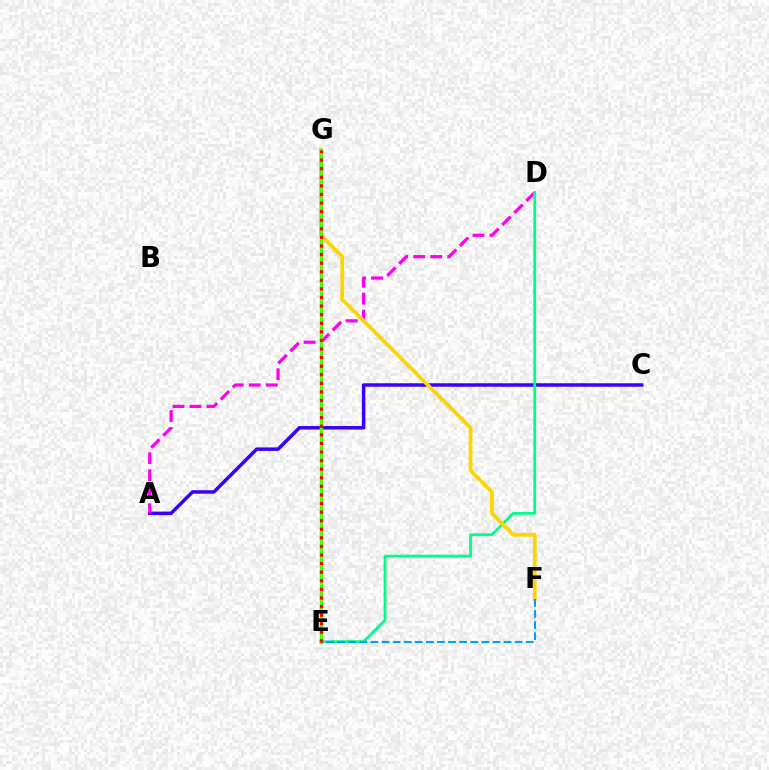{('A', 'C'): [{'color': '#3700ff', 'line_style': 'solid', 'thickness': 2.5}], ('A', 'D'): [{'color': '#ff00ed', 'line_style': 'dashed', 'thickness': 2.31}], ('D', 'E'): [{'color': '#00ff86', 'line_style': 'solid', 'thickness': 2.01}], ('F', 'G'): [{'color': '#ffd500', 'line_style': 'solid', 'thickness': 2.7}], ('E', 'G'): [{'color': '#4fff00', 'line_style': 'solid', 'thickness': 2.43}, {'color': '#ff0000', 'line_style': 'dotted', 'thickness': 2.33}], ('E', 'F'): [{'color': '#009eff', 'line_style': 'dashed', 'thickness': 1.51}]}